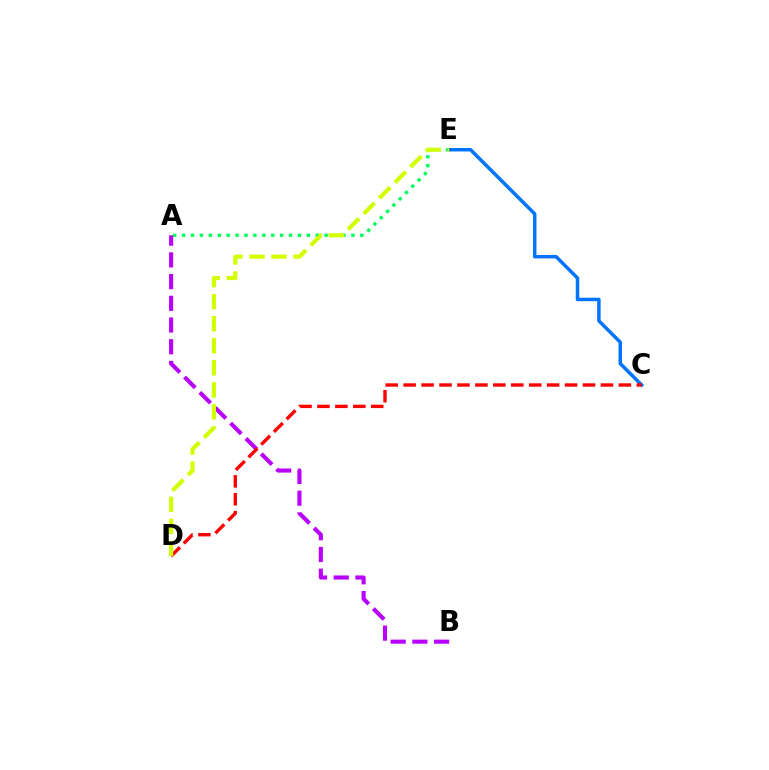{('A', 'E'): [{'color': '#00ff5c', 'line_style': 'dotted', 'thickness': 2.42}], ('A', 'B'): [{'color': '#b900ff', 'line_style': 'dashed', 'thickness': 2.95}], ('C', 'E'): [{'color': '#0074ff', 'line_style': 'solid', 'thickness': 2.51}], ('C', 'D'): [{'color': '#ff0000', 'line_style': 'dashed', 'thickness': 2.44}], ('D', 'E'): [{'color': '#d1ff00', 'line_style': 'dashed', 'thickness': 2.99}]}